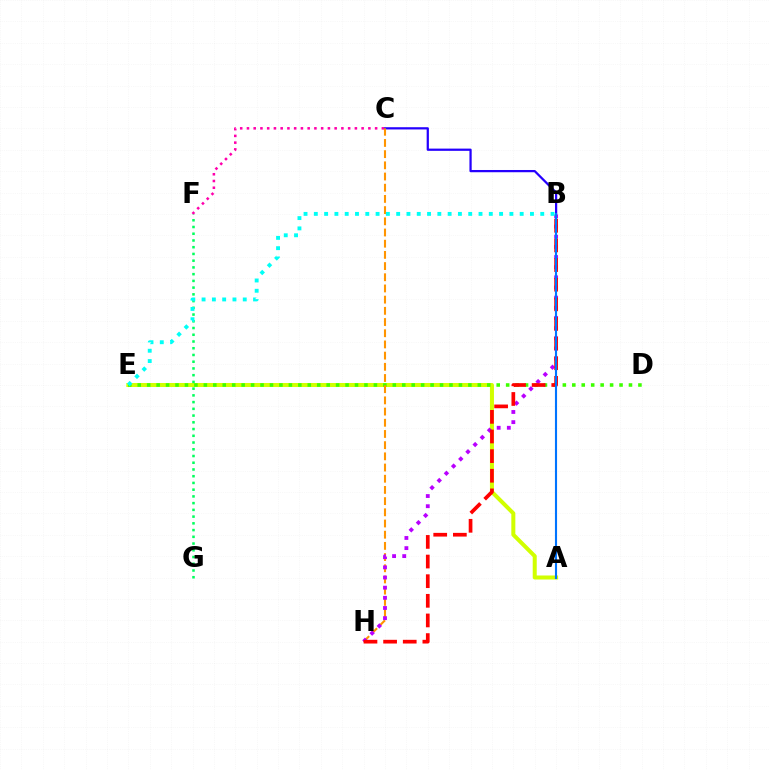{('A', 'E'): [{'color': '#d1ff00', 'line_style': 'solid', 'thickness': 2.89}], ('B', 'C'): [{'color': '#2500ff', 'line_style': 'solid', 'thickness': 1.61}], ('C', 'F'): [{'color': '#ff00ac', 'line_style': 'dotted', 'thickness': 1.83}], ('D', 'E'): [{'color': '#3dff00', 'line_style': 'dotted', 'thickness': 2.57}], ('C', 'H'): [{'color': '#ff9400', 'line_style': 'dashed', 'thickness': 1.52}], ('B', 'H'): [{'color': '#b900ff', 'line_style': 'dotted', 'thickness': 2.76}, {'color': '#ff0000', 'line_style': 'dashed', 'thickness': 2.67}], ('F', 'G'): [{'color': '#00ff5c', 'line_style': 'dotted', 'thickness': 1.83}], ('A', 'B'): [{'color': '#0074ff', 'line_style': 'solid', 'thickness': 1.52}], ('B', 'E'): [{'color': '#00fff6', 'line_style': 'dotted', 'thickness': 2.8}]}